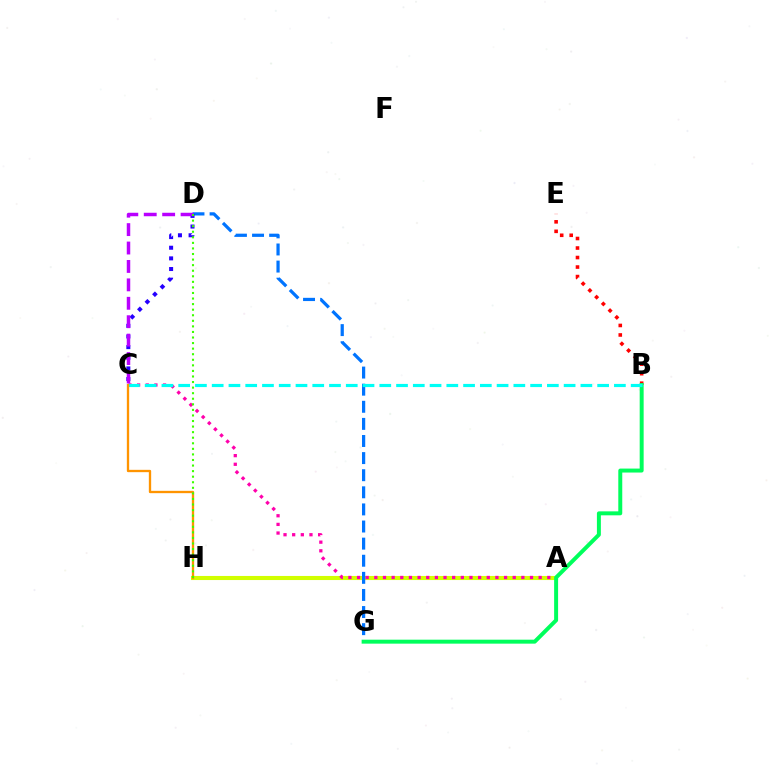{('A', 'H'): [{'color': '#d1ff00', 'line_style': 'solid', 'thickness': 2.94}], ('A', 'C'): [{'color': '#ff00ac', 'line_style': 'dotted', 'thickness': 2.35}], ('D', 'G'): [{'color': '#0074ff', 'line_style': 'dashed', 'thickness': 2.32}], ('B', 'E'): [{'color': '#ff0000', 'line_style': 'dotted', 'thickness': 2.59}], ('C', 'D'): [{'color': '#2500ff', 'line_style': 'dotted', 'thickness': 2.89}, {'color': '#b900ff', 'line_style': 'dashed', 'thickness': 2.5}], ('B', 'G'): [{'color': '#00ff5c', 'line_style': 'solid', 'thickness': 2.85}], ('B', 'C'): [{'color': '#00fff6', 'line_style': 'dashed', 'thickness': 2.28}], ('C', 'H'): [{'color': '#ff9400', 'line_style': 'solid', 'thickness': 1.68}], ('D', 'H'): [{'color': '#3dff00', 'line_style': 'dotted', 'thickness': 1.51}]}